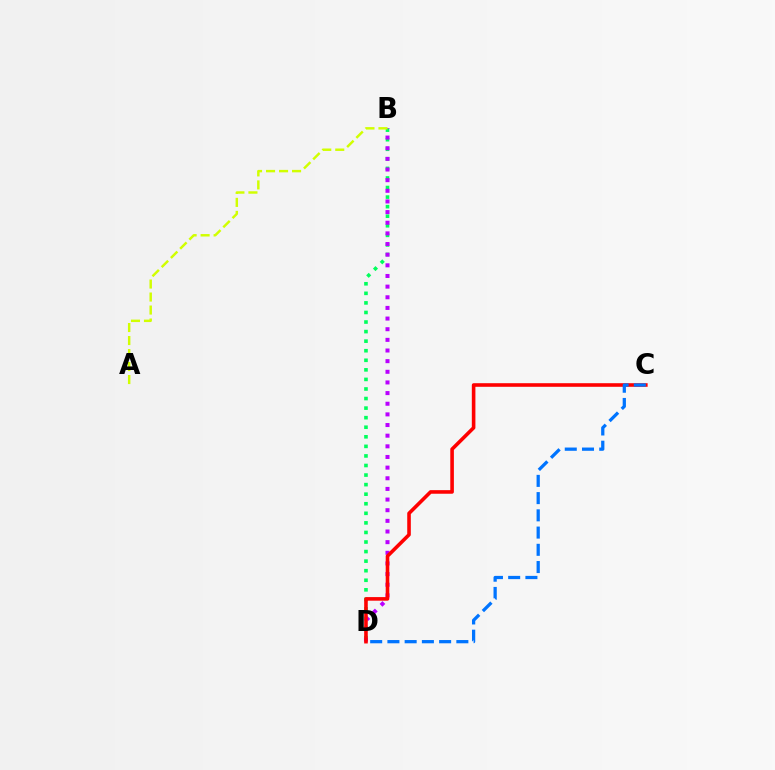{('B', 'D'): [{'color': '#00ff5c', 'line_style': 'dotted', 'thickness': 2.6}, {'color': '#b900ff', 'line_style': 'dotted', 'thickness': 2.89}], ('C', 'D'): [{'color': '#ff0000', 'line_style': 'solid', 'thickness': 2.58}, {'color': '#0074ff', 'line_style': 'dashed', 'thickness': 2.34}], ('A', 'B'): [{'color': '#d1ff00', 'line_style': 'dashed', 'thickness': 1.77}]}